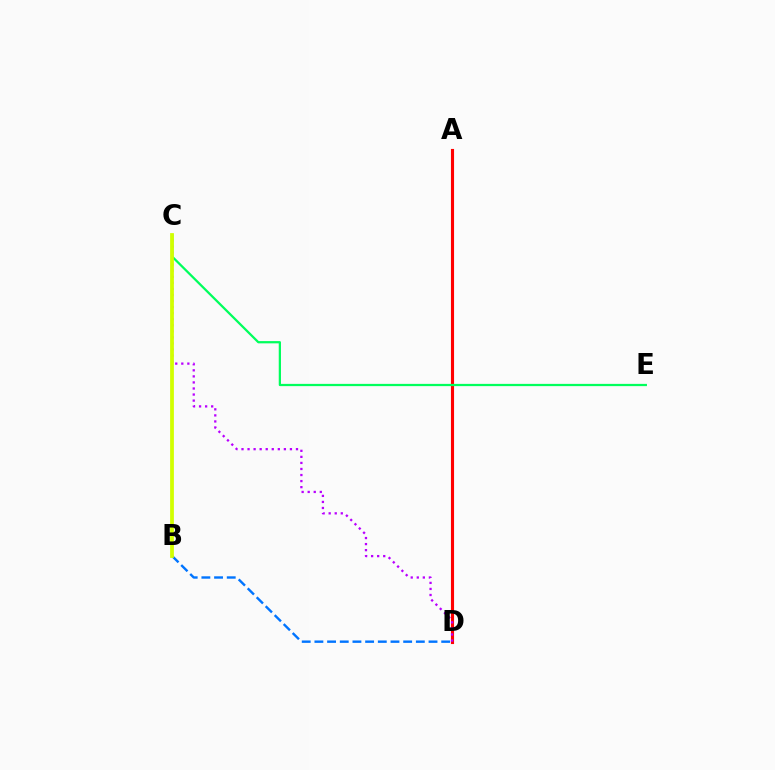{('A', 'D'): [{'color': '#ff0000', 'line_style': 'solid', 'thickness': 2.25}], ('C', 'E'): [{'color': '#00ff5c', 'line_style': 'solid', 'thickness': 1.62}], ('B', 'D'): [{'color': '#0074ff', 'line_style': 'dashed', 'thickness': 1.72}], ('C', 'D'): [{'color': '#b900ff', 'line_style': 'dotted', 'thickness': 1.64}], ('B', 'C'): [{'color': '#d1ff00', 'line_style': 'solid', 'thickness': 2.71}]}